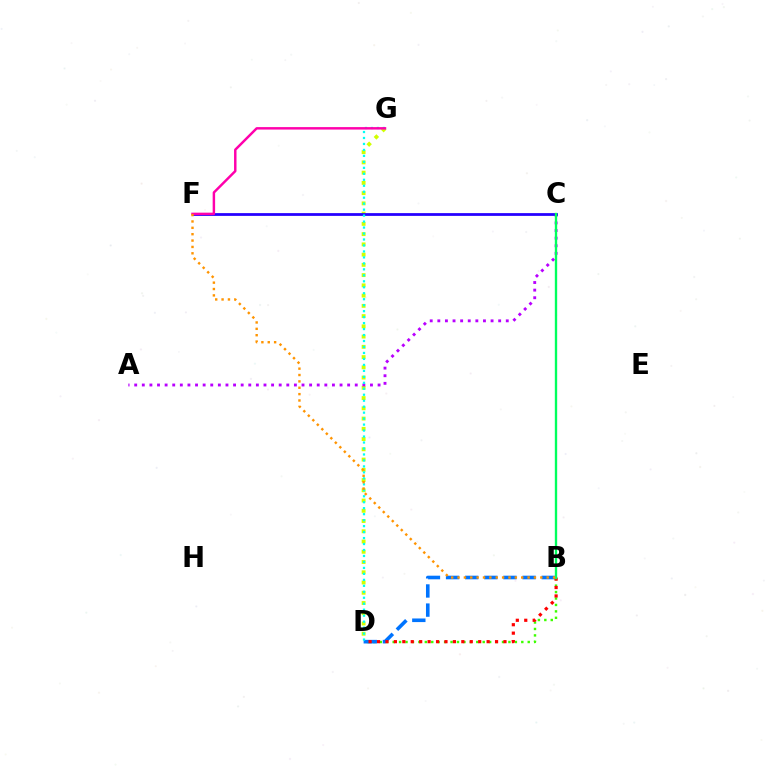{('D', 'G'): [{'color': '#d1ff00', 'line_style': 'dotted', 'thickness': 2.78}, {'color': '#00fff6', 'line_style': 'dotted', 'thickness': 1.62}], ('A', 'C'): [{'color': '#b900ff', 'line_style': 'dotted', 'thickness': 2.07}], ('C', 'F'): [{'color': '#2500ff', 'line_style': 'solid', 'thickness': 1.99}], ('B', 'D'): [{'color': '#3dff00', 'line_style': 'dotted', 'thickness': 1.75}, {'color': '#0074ff', 'line_style': 'dashed', 'thickness': 2.6}, {'color': '#ff0000', 'line_style': 'dotted', 'thickness': 2.29}], ('B', 'C'): [{'color': '#00ff5c', 'line_style': 'solid', 'thickness': 1.69}], ('F', 'G'): [{'color': '#ff00ac', 'line_style': 'solid', 'thickness': 1.77}], ('B', 'F'): [{'color': '#ff9400', 'line_style': 'dotted', 'thickness': 1.73}]}